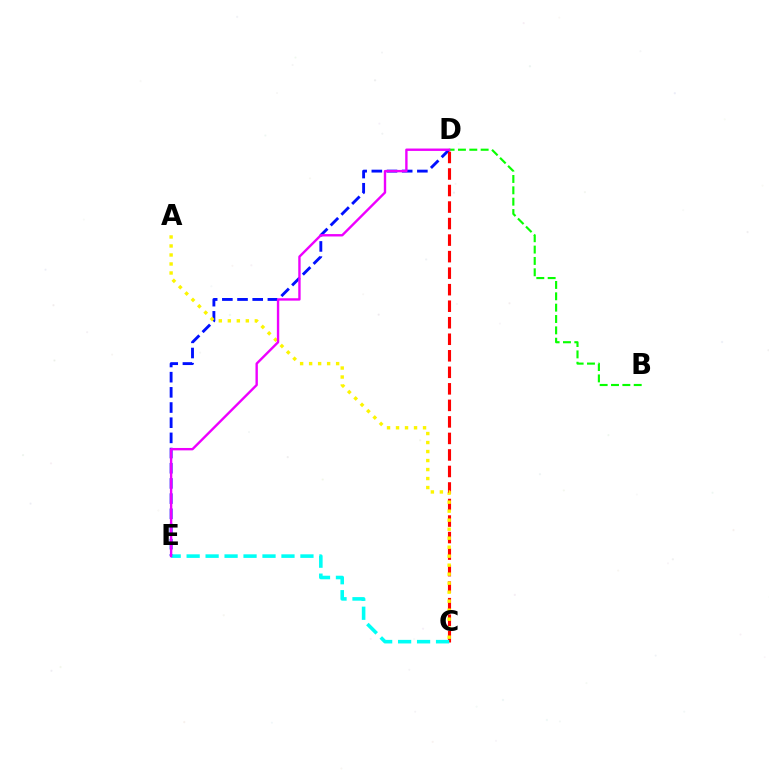{('D', 'E'): [{'color': '#0010ff', 'line_style': 'dashed', 'thickness': 2.06}, {'color': '#ee00ff', 'line_style': 'solid', 'thickness': 1.72}], ('C', 'D'): [{'color': '#ff0000', 'line_style': 'dashed', 'thickness': 2.25}], ('A', 'C'): [{'color': '#fcf500', 'line_style': 'dotted', 'thickness': 2.45}], ('B', 'D'): [{'color': '#08ff00', 'line_style': 'dashed', 'thickness': 1.54}], ('C', 'E'): [{'color': '#00fff6', 'line_style': 'dashed', 'thickness': 2.58}]}